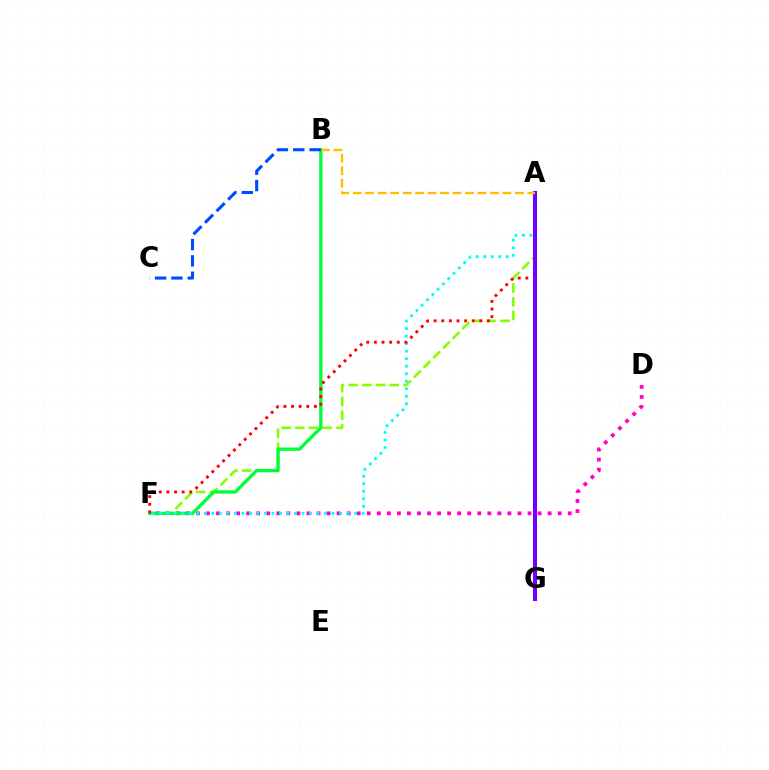{('D', 'F'): [{'color': '#ff00cf', 'line_style': 'dotted', 'thickness': 2.73}], ('A', 'F'): [{'color': '#84ff00', 'line_style': 'dashed', 'thickness': 1.86}, {'color': '#00fff6', 'line_style': 'dotted', 'thickness': 2.04}, {'color': '#ff0000', 'line_style': 'dotted', 'thickness': 2.07}], ('B', 'F'): [{'color': '#00ff39', 'line_style': 'solid', 'thickness': 2.4}], ('B', 'C'): [{'color': '#004bff', 'line_style': 'dashed', 'thickness': 2.22}], ('A', 'G'): [{'color': '#7200ff', 'line_style': 'solid', 'thickness': 2.9}], ('A', 'B'): [{'color': '#ffbd00', 'line_style': 'dashed', 'thickness': 1.69}]}